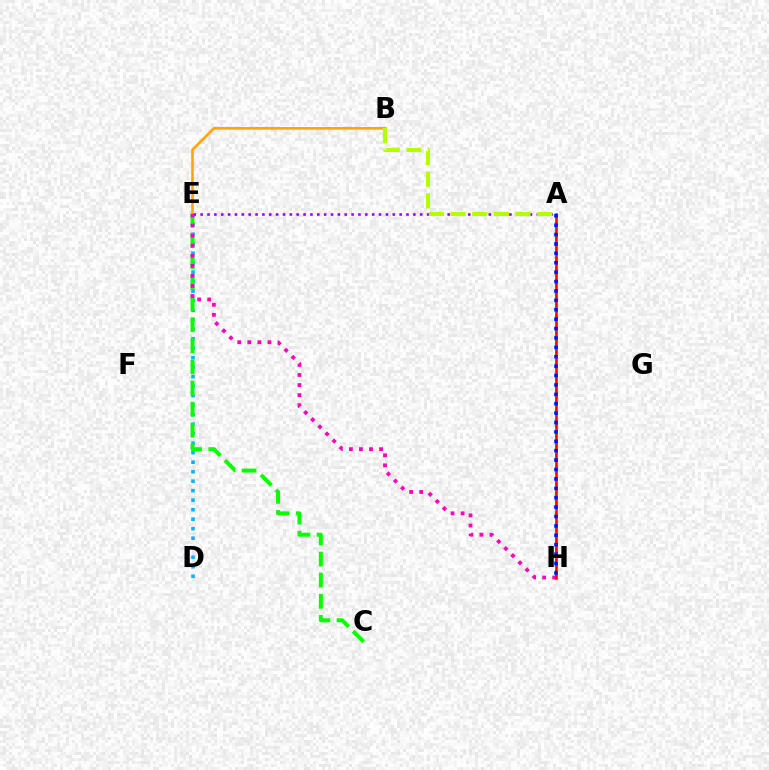{('D', 'E'): [{'color': '#00b5ff', 'line_style': 'dotted', 'thickness': 2.58}], ('C', 'E'): [{'color': '#08ff00', 'line_style': 'dashed', 'thickness': 2.87}], ('A', 'E'): [{'color': '#9b00ff', 'line_style': 'dotted', 'thickness': 1.86}], ('B', 'E'): [{'color': '#ffa500', 'line_style': 'solid', 'thickness': 1.89}], ('A', 'H'): [{'color': '#00ff9d', 'line_style': 'dashed', 'thickness': 1.58}, {'color': '#ff0000', 'line_style': 'solid', 'thickness': 1.84}, {'color': '#0010ff', 'line_style': 'dotted', 'thickness': 2.55}], ('E', 'H'): [{'color': '#ff00bd', 'line_style': 'dotted', 'thickness': 2.73}], ('A', 'B'): [{'color': '#b3ff00', 'line_style': 'dashed', 'thickness': 2.94}]}